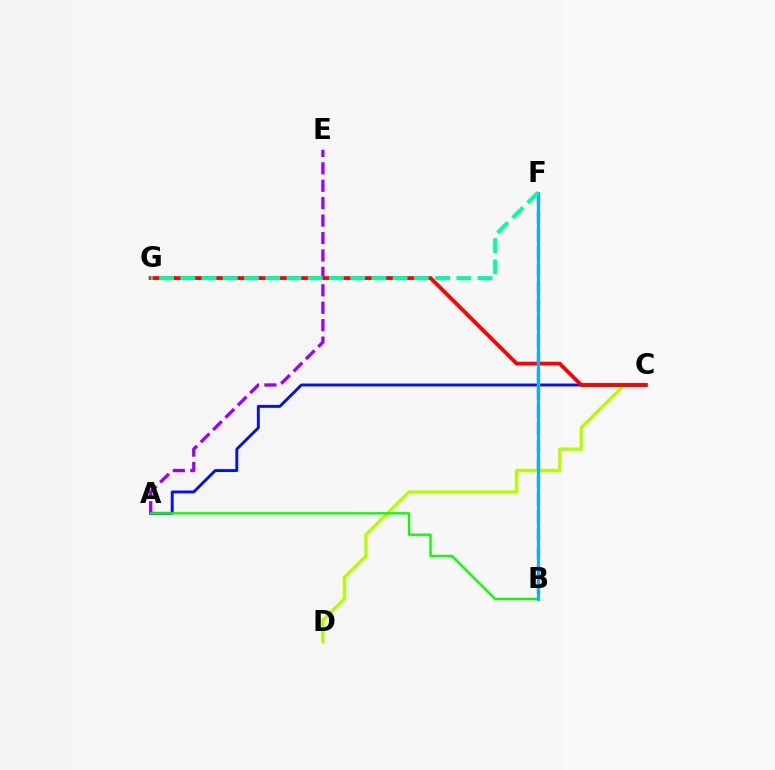{('C', 'D'): [{'color': '#b3ff00', 'line_style': 'solid', 'thickness': 2.4}], ('A', 'E'): [{'color': '#9b00ff', 'line_style': 'dashed', 'thickness': 2.37}], ('A', 'C'): [{'color': '#0010ff', 'line_style': 'solid', 'thickness': 2.09}], ('C', 'G'): [{'color': '#ff0000', 'line_style': 'solid', 'thickness': 2.74}], ('B', 'F'): [{'color': '#ffa500', 'line_style': 'solid', 'thickness': 1.63}, {'color': '#ff00bd', 'line_style': 'dashed', 'thickness': 2.4}, {'color': '#00b5ff', 'line_style': 'solid', 'thickness': 2.19}], ('A', 'B'): [{'color': '#08ff00', 'line_style': 'solid', 'thickness': 1.72}], ('F', 'G'): [{'color': '#00ff9d', 'line_style': 'dashed', 'thickness': 2.88}]}